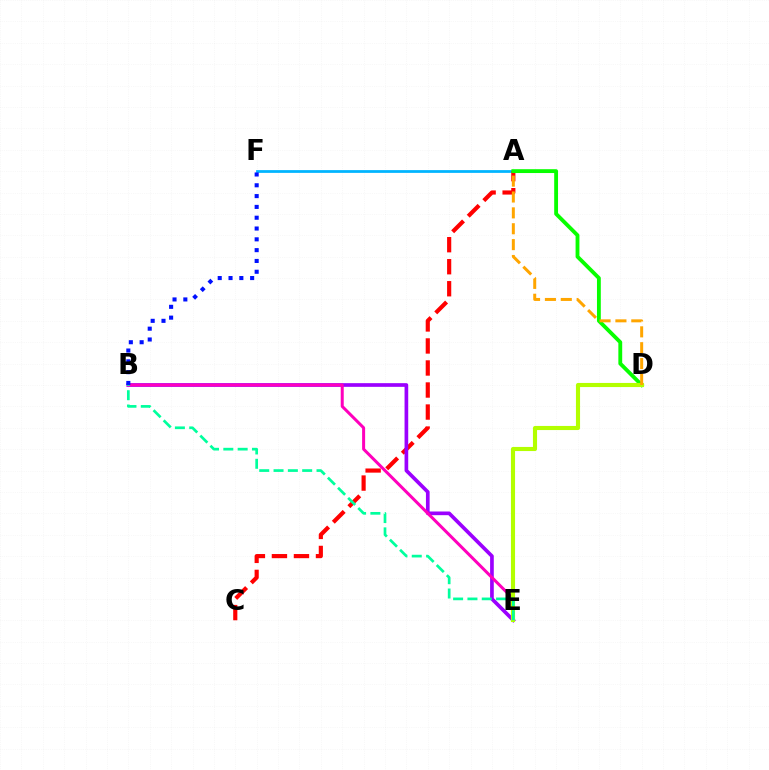{('A', 'F'): [{'color': '#00b5ff', 'line_style': 'solid', 'thickness': 1.99}], ('A', 'C'): [{'color': '#ff0000', 'line_style': 'dashed', 'thickness': 2.99}], ('B', 'E'): [{'color': '#9b00ff', 'line_style': 'solid', 'thickness': 2.65}, {'color': '#ff00bd', 'line_style': 'solid', 'thickness': 2.17}, {'color': '#00ff9d', 'line_style': 'dashed', 'thickness': 1.95}], ('A', 'D'): [{'color': '#08ff00', 'line_style': 'solid', 'thickness': 2.76}, {'color': '#ffa500', 'line_style': 'dashed', 'thickness': 2.16}], ('D', 'E'): [{'color': '#b3ff00', 'line_style': 'solid', 'thickness': 2.96}], ('B', 'F'): [{'color': '#0010ff', 'line_style': 'dotted', 'thickness': 2.94}]}